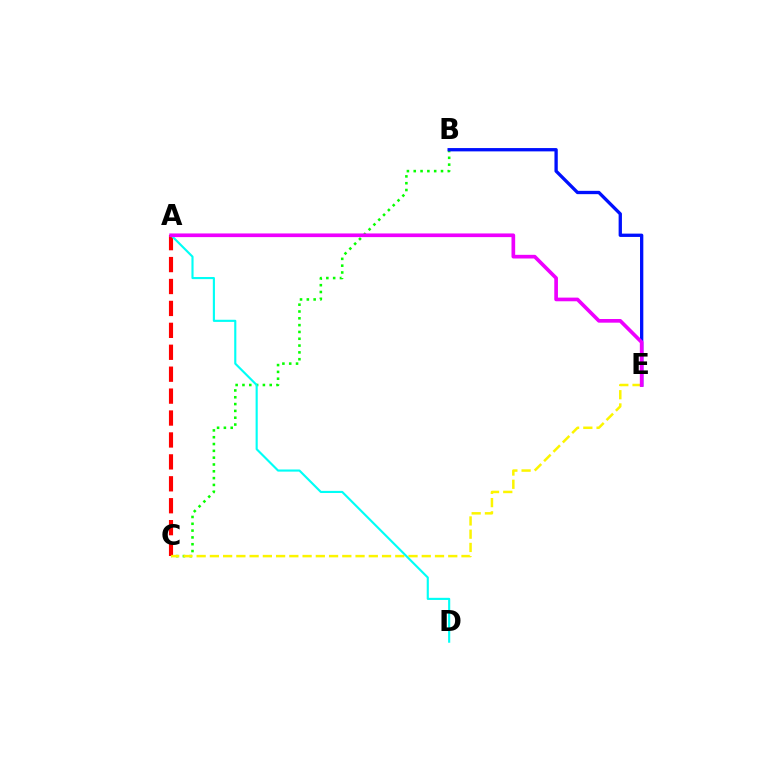{('B', 'C'): [{'color': '#08ff00', 'line_style': 'dotted', 'thickness': 1.85}], ('B', 'E'): [{'color': '#0010ff', 'line_style': 'solid', 'thickness': 2.38}], ('A', 'C'): [{'color': '#ff0000', 'line_style': 'dashed', 'thickness': 2.98}], ('C', 'E'): [{'color': '#fcf500', 'line_style': 'dashed', 'thickness': 1.8}], ('A', 'D'): [{'color': '#00fff6', 'line_style': 'solid', 'thickness': 1.54}], ('A', 'E'): [{'color': '#ee00ff', 'line_style': 'solid', 'thickness': 2.64}]}